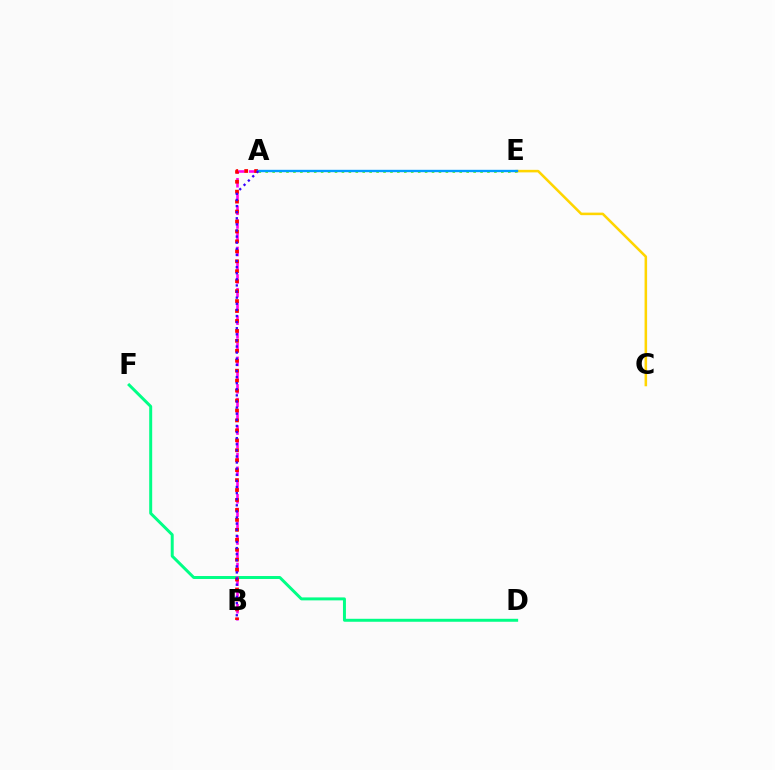{('A', 'E'): [{'color': '#4fff00', 'line_style': 'dotted', 'thickness': 1.88}, {'color': '#009eff', 'line_style': 'solid', 'thickness': 1.71}], ('C', 'E'): [{'color': '#ffd500', 'line_style': 'solid', 'thickness': 1.83}], ('D', 'F'): [{'color': '#00ff86', 'line_style': 'solid', 'thickness': 2.14}], ('A', 'B'): [{'color': '#ff00ed', 'line_style': 'dashed', 'thickness': 1.87}, {'color': '#ff0000', 'line_style': 'dotted', 'thickness': 2.7}, {'color': '#3700ff', 'line_style': 'dotted', 'thickness': 1.66}]}